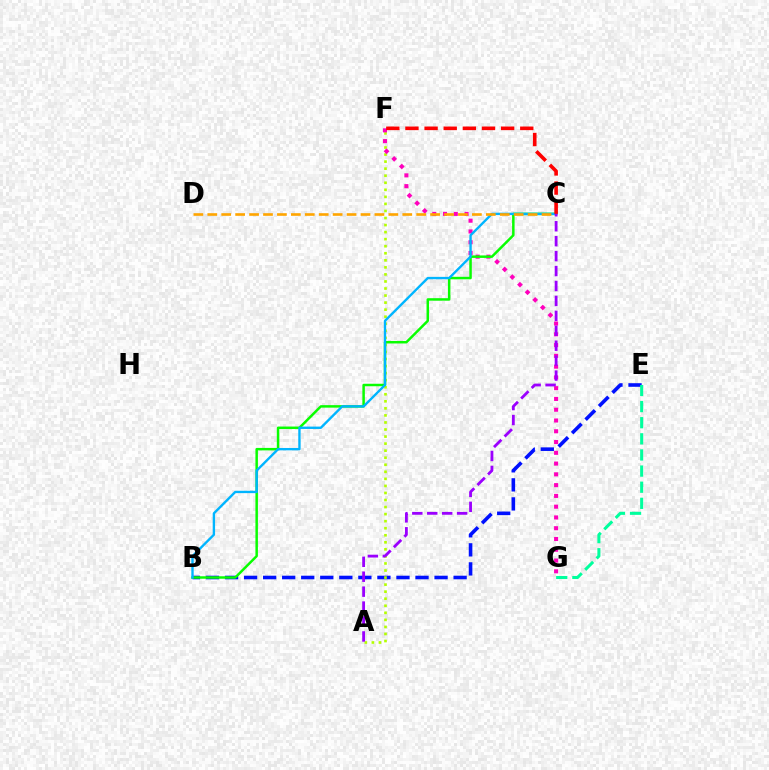{('B', 'E'): [{'color': '#0010ff', 'line_style': 'dashed', 'thickness': 2.59}], ('A', 'F'): [{'color': '#b3ff00', 'line_style': 'dotted', 'thickness': 1.92}], ('F', 'G'): [{'color': '#ff00bd', 'line_style': 'dotted', 'thickness': 2.93}], ('E', 'G'): [{'color': '#00ff9d', 'line_style': 'dashed', 'thickness': 2.19}], ('B', 'C'): [{'color': '#08ff00', 'line_style': 'solid', 'thickness': 1.79}, {'color': '#00b5ff', 'line_style': 'solid', 'thickness': 1.71}], ('C', 'D'): [{'color': '#ffa500', 'line_style': 'dashed', 'thickness': 1.89}], ('C', 'F'): [{'color': '#ff0000', 'line_style': 'dashed', 'thickness': 2.6}], ('A', 'C'): [{'color': '#9b00ff', 'line_style': 'dashed', 'thickness': 2.03}]}